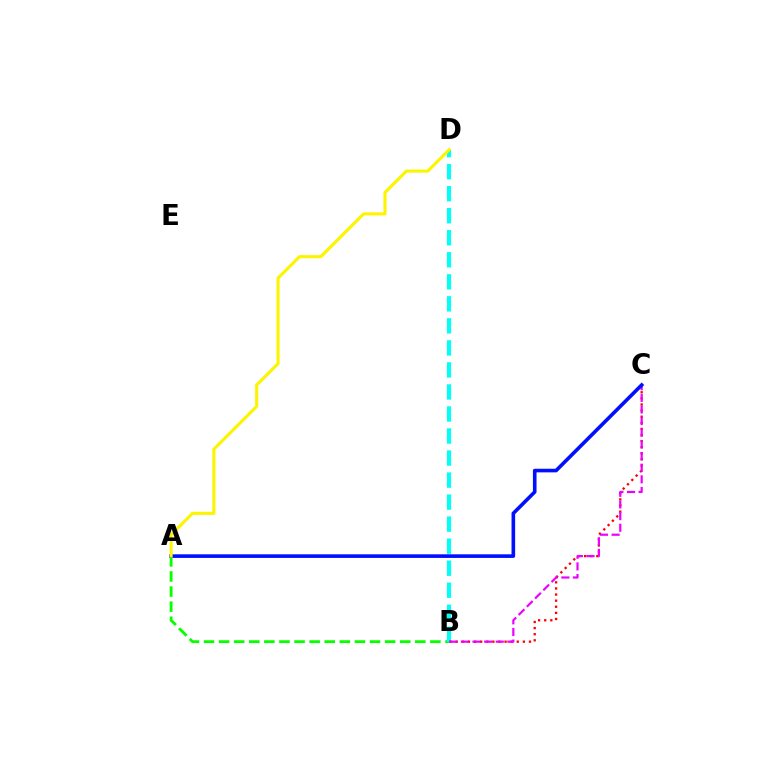{('A', 'B'): [{'color': '#08ff00', 'line_style': 'dashed', 'thickness': 2.05}], ('B', 'D'): [{'color': '#00fff6', 'line_style': 'dashed', 'thickness': 2.99}], ('B', 'C'): [{'color': '#ff0000', 'line_style': 'dotted', 'thickness': 1.66}, {'color': '#ee00ff', 'line_style': 'dashed', 'thickness': 1.58}], ('A', 'C'): [{'color': '#0010ff', 'line_style': 'solid', 'thickness': 2.6}], ('A', 'D'): [{'color': '#fcf500', 'line_style': 'solid', 'thickness': 2.23}]}